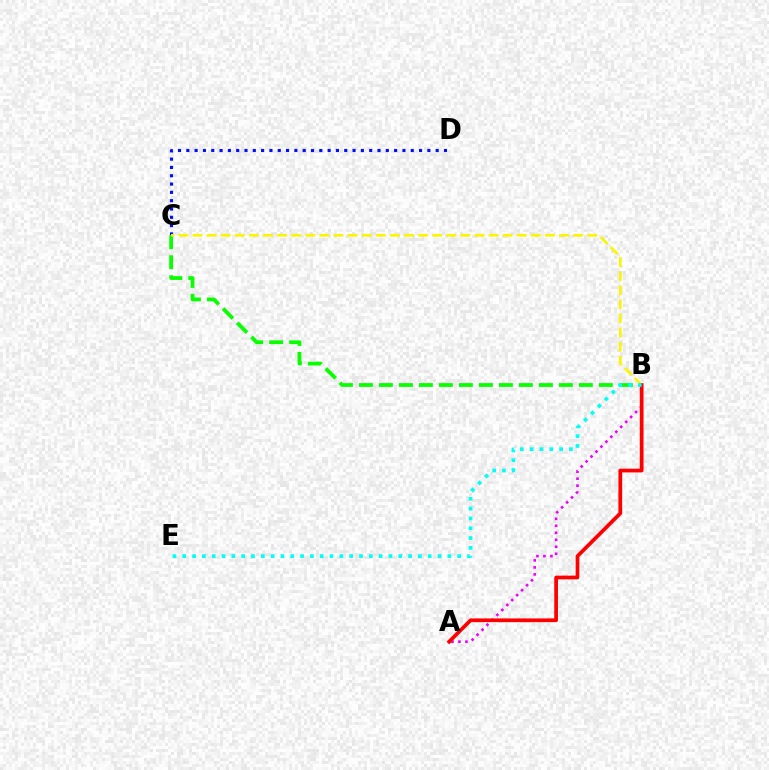{('C', 'D'): [{'color': '#0010ff', 'line_style': 'dotted', 'thickness': 2.26}], ('A', 'B'): [{'color': '#ee00ff', 'line_style': 'dotted', 'thickness': 1.9}, {'color': '#ff0000', 'line_style': 'solid', 'thickness': 2.68}], ('B', 'C'): [{'color': '#08ff00', 'line_style': 'dashed', 'thickness': 2.72}, {'color': '#fcf500', 'line_style': 'dashed', 'thickness': 1.92}], ('B', 'E'): [{'color': '#00fff6', 'line_style': 'dotted', 'thickness': 2.67}]}